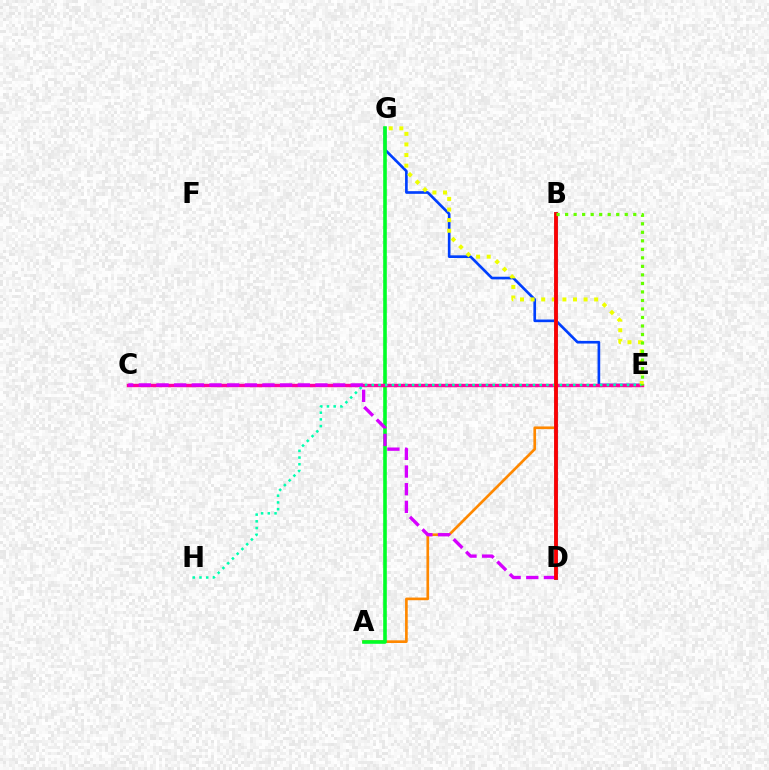{('B', 'D'): [{'color': '#4f00ff', 'line_style': 'solid', 'thickness': 2.2}, {'color': '#00c7ff', 'line_style': 'solid', 'thickness': 2.68}, {'color': '#ff0000', 'line_style': 'solid', 'thickness': 2.74}], ('A', 'B'): [{'color': '#ff8800', 'line_style': 'solid', 'thickness': 1.92}], ('E', 'G'): [{'color': '#003fff', 'line_style': 'solid', 'thickness': 1.92}, {'color': '#eeff00', 'line_style': 'dotted', 'thickness': 2.88}], ('A', 'G'): [{'color': '#00ff27', 'line_style': 'solid', 'thickness': 2.6}], ('C', 'E'): [{'color': '#ff00a0', 'line_style': 'solid', 'thickness': 2.45}], ('C', 'D'): [{'color': '#d600ff', 'line_style': 'dashed', 'thickness': 2.4}], ('E', 'H'): [{'color': '#00ffaf', 'line_style': 'dotted', 'thickness': 1.82}], ('B', 'E'): [{'color': '#66ff00', 'line_style': 'dotted', 'thickness': 2.31}]}